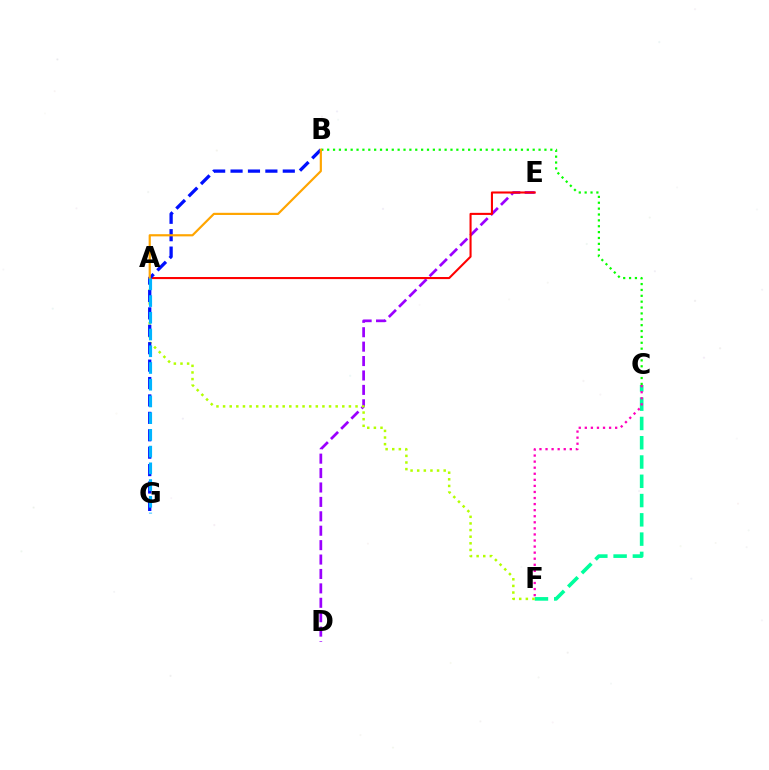{('C', 'F'): [{'color': '#00ff9d', 'line_style': 'dashed', 'thickness': 2.62}, {'color': '#ff00bd', 'line_style': 'dotted', 'thickness': 1.65}], ('D', 'E'): [{'color': '#9b00ff', 'line_style': 'dashed', 'thickness': 1.96}], ('A', 'F'): [{'color': '#b3ff00', 'line_style': 'dotted', 'thickness': 1.8}], ('A', 'E'): [{'color': '#ff0000', 'line_style': 'solid', 'thickness': 1.5}], ('B', 'C'): [{'color': '#08ff00', 'line_style': 'dotted', 'thickness': 1.6}], ('B', 'G'): [{'color': '#0010ff', 'line_style': 'dashed', 'thickness': 2.37}], ('A', 'B'): [{'color': '#ffa500', 'line_style': 'solid', 'thickness': 1.57}], ('A', 'G'): [{'color': '#00b5ff', 'line_style': 'dashed', 'thickness': 2.27}]}